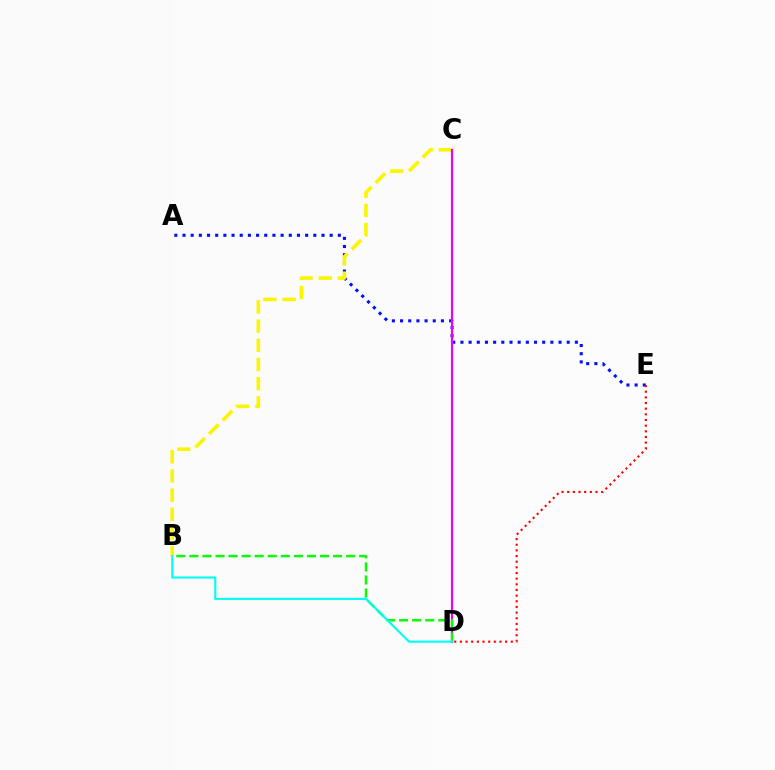{('A', 'E'): [{'color': '#0010ff', 'line_style': 'dotted', 'thickness': 2.22}], ('B', 'C'): [{'color': '#fcf500', 'line_style': 'dashed', 'thickness': 2.6}], ('C', 'D'): [{'color': '#ee00ff', 'line_style': 'solid', 'thickness': 1.59}], ('B', 'D'): [{'color': '#08ff00', 'line_style': 'dashed', 'thickness': 1.78}, {'color': '#00fff6', 'line_style': 'solid', 'thickness': 1.53}], ('D', 'E'): [{'color': '#ff0000', 'line_style': 'dotted', 'thickness': 1.54}]}